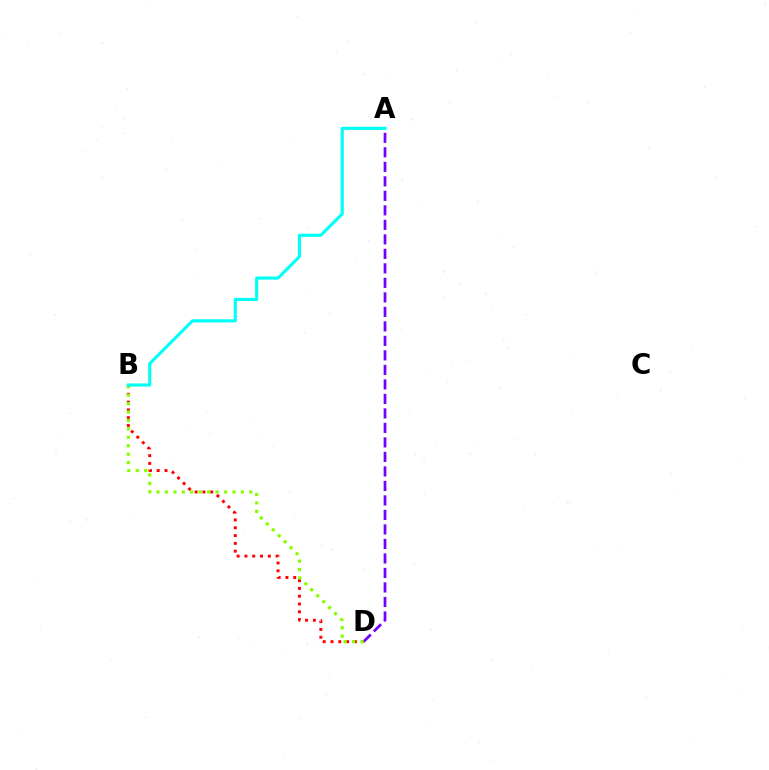{('B', 'D'): [{'color': '#ff0000', 'line_style': 'dotted', 'thickness': 2.12}, {'color': '#84ff00', 'line_style': 'dotted', 'thickness': 2.29}], ('A', 'D'): [{'color': '#7200ff', 'line_style': 'dashed', 'thickness': 1.97}], ('A', 'B'): [{'color': '#00fff6', 'line_style': 'solid', 'thickness': 2.25}]}